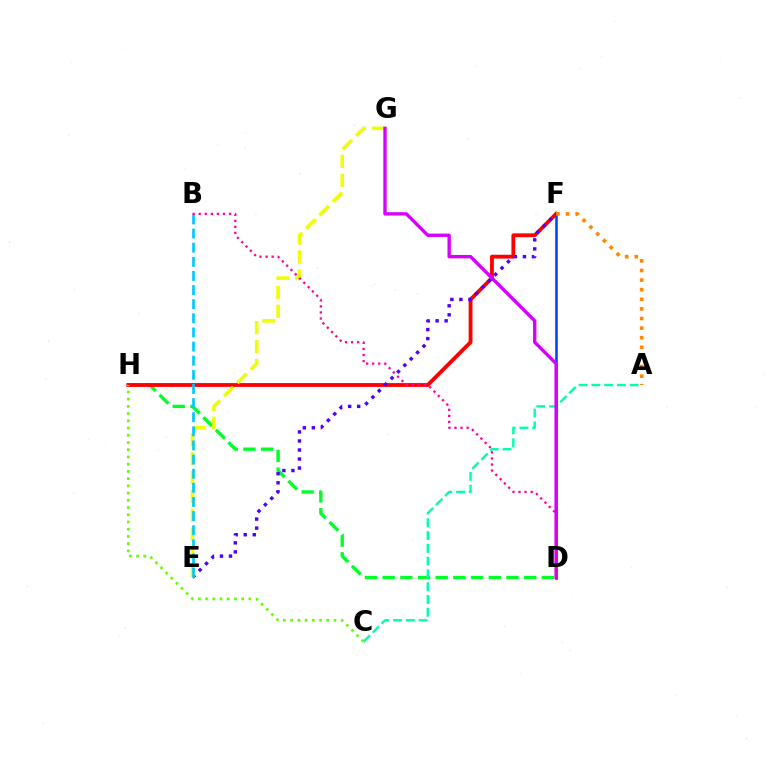{('D', 'H'): [{'color': '#00ff27', 'line_style': 'dashed', 'thickness': 2.4}], ('F', 'H'): [{'color': '#ff0000', 'line_style': 'solid', 'thickness': 2.76}], ('C', 'H'): [{'color': '#66ff00', 'line_style': 'dotted', 'thickness': 1.96}], ('E', 'F'): [{'color': '#4f00ff', 'line_style': 'dotted', 'thickness': 2.45}], ('E', 'G'): [{'color': '#eeff00', 'line_style': 'dashed', 'thickness': 2.57}], ('A', 'C'): [{'color': '#00ffaf', 'line_style': 'dashed', 'thickness': 1.74}], ('D', 'F'): [{'color': '#003fff', 'line_style': 'solid', 'thickness': 1.82}], ('D', 'G'): [{'color': '#d600ff', 'line_style': 'solid', 'thickness': 2.42}], ('B', 'E'): [{'color': '#00c7ff', 'line_style': 'dashed', 'thickness': 1.92}], ('A', 'F'): [{'color': '#ff8800', 'line_style': 'dotted', 'thickness': 2.61}], ('B', 'D'): [{'color': '#ff00a0', 'line_style': 'dotted', 'thickness': 1.65}]}